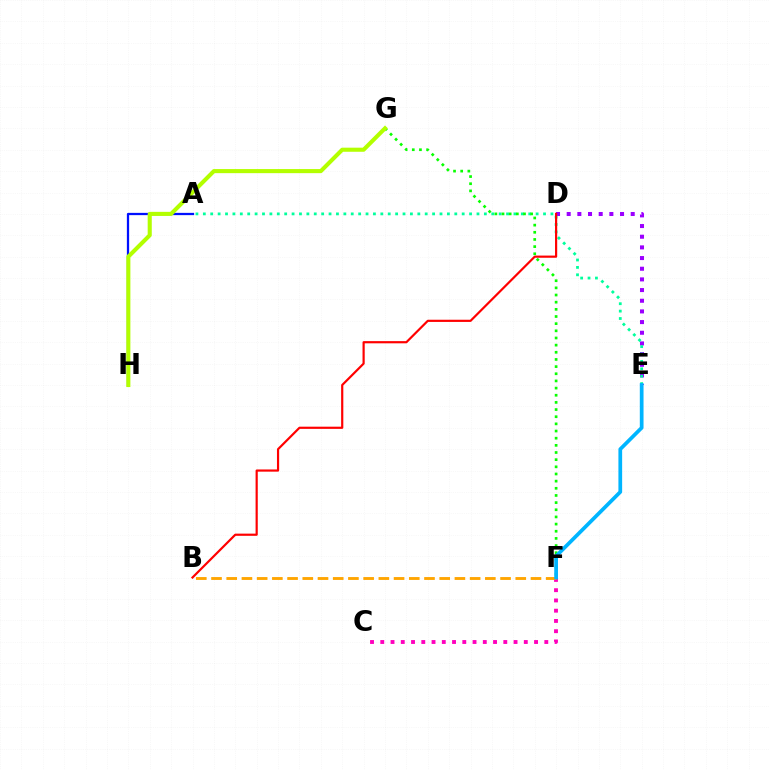{('D', 'E'): [{'color': '#9b00ff', 'line_style': 'dotted', 'thickness': 2.9}], ('C', 'F'): [{'color': '#ff00bd', 'line_style': 'dotted', 'thickness': 2.79}], ('A', 'H'): [{'color': '#0010ff', 'line_style': 'solid', 'thickness': 1.63}], ('B', 'F'): [{'color': '#ffa500', 'line_style': 'dashed', 'thickness': 2.07}], ('A', 'E'): [{'color': '#00ff9d', 'line_style': 'dotted', 'thickness': 2.01}], ('F', 'G'): [{'color': '#08ff00', 'line_style': 'dotted', 'thickness': 1.94}], ('B', 'D'): [{'color': '#ff0000', 'line_style': 'solid', 'thickness': 1.57}], ('E', 'F'): [{'color': '#00b5ff', 'line_style': 'solid', 'thickness': 2.68}], ('G', 'H'): [{'color': '#b3ff00', 'line_style': 'solid', 'thickness': 2.95}]}